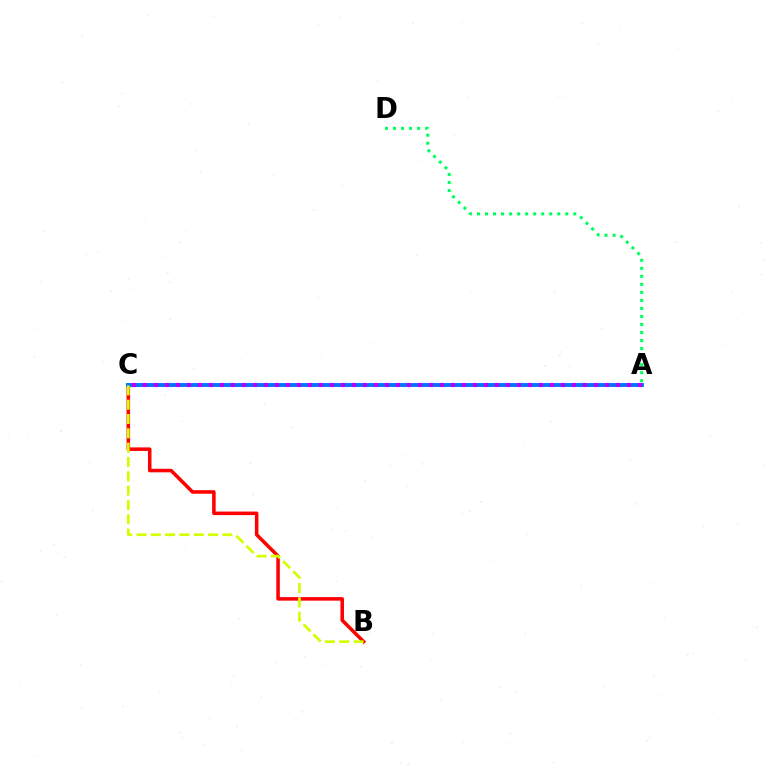{('B', 'C'): [{'color': '#ff0000', 'line_style': 'solid', 'thickness': 2.54}, {'color': '#d1ff00', 'line_style': 'dashed', 'thickness': 1.95}], ('A', 'C'): [{'color': '#0074ff', 'line_style': 'solid', 'thickness': 2.8}, {'color': '#b900ff', 'line_style': 'dotted', 'thickness': 2.99}], ('A', 'D'): [{'color': '#00ff5c', 'line_style': 'dotted', 'thickness': 2.18}]}